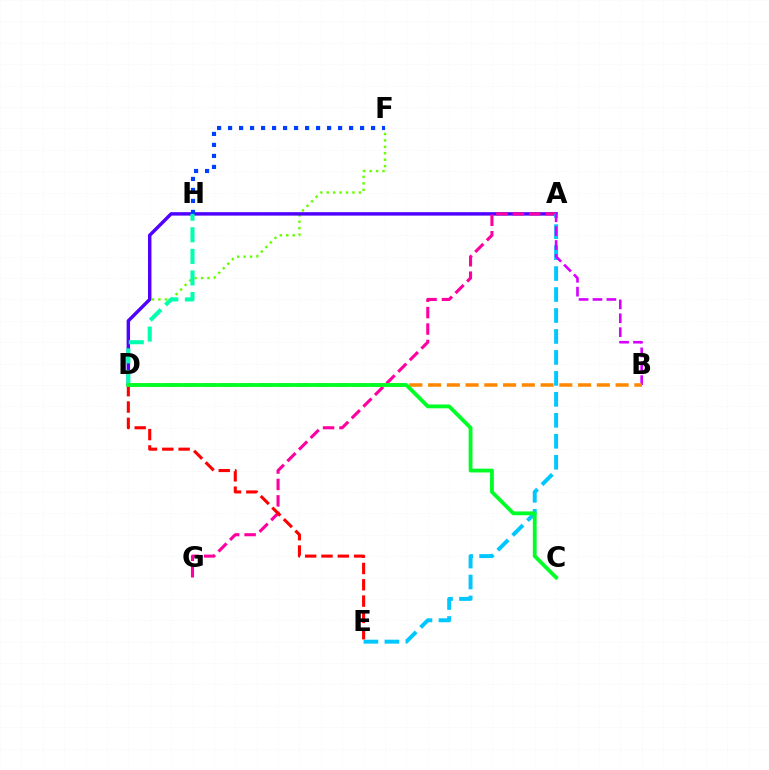{('A', 'H'): [{'color': '#eeff00', 'line_style': 'dotted', 'thickness': 1.53}], ('D', 'F'): [{'color': '#66ff00', 'line_style': 'dotted', 'thickness': 1.75}], ('A', 'D'): [{'color': '#4f00ff', 'line_style': 'solid', 'thickness': 2.47}], ('A', 'G'): [{'color': '#ff00a0', 'line_style': 'dashed', 'thickness': 2.23}], ('F', 'H'): [{'color': '#003fff', 'line_style': 'dotted', 'thickness': 2.99}], ('A', 'E'): [{'color': '#00c7ff', 'line_style': 'dashed', 'thickness': 2.85}], ('A', 'B'): [{'color': '#d600ff', 'line_style': 'dashed', 'thickness': 1.89}], ('B', 'D'): [{'color': '#ff8800', 'line_style': 'dashed', 'thickness': 2.55}], ('D', 'H'): [{'color': '#00ffaf', 'line_style': 'dashed', 'thickness': 2.93}], ('D', 'E'): [{'color': '#ff0000', 'line_style': 'dashed', 'thickness': 2.22}], ('C', 'D'): [{'color': '#00ff27', 'line_style': 'solid', 'thickness': 2.75}]}